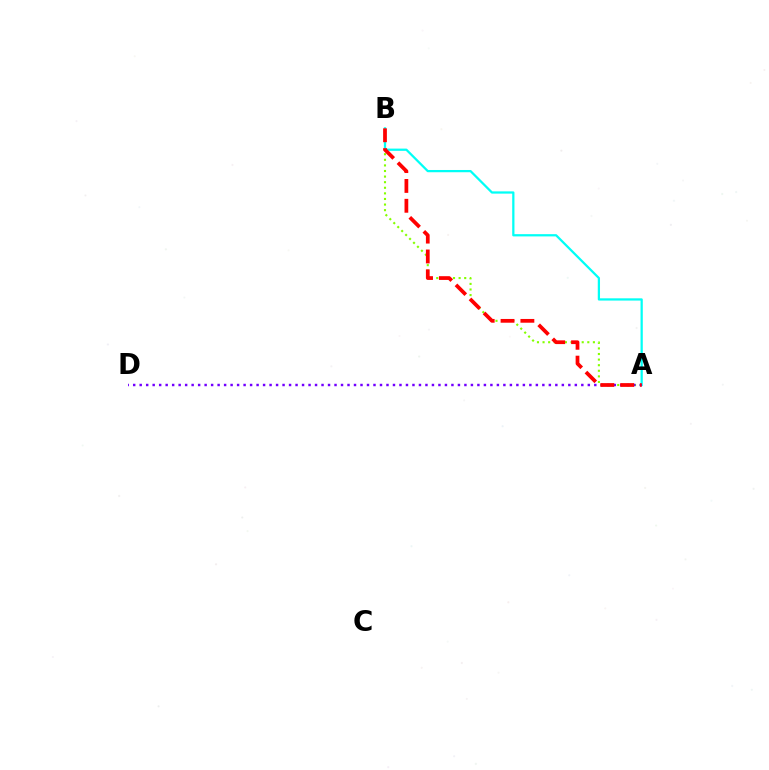{('A', 'B'): [{'color': '#84ff00', 'line_style': 'dotted', 'thickness': 1.52}, {'color': '#00fff6', 'line_style': 'solid', 'thickness': 1.62}, {'color': '#ff0000', 'line_style': 'dashed', 'thickness': 2.7}], ('A', 'D'): [{'color': '#7200ff', 'line_style': 'dotted', 'thickness': 1.76}]}